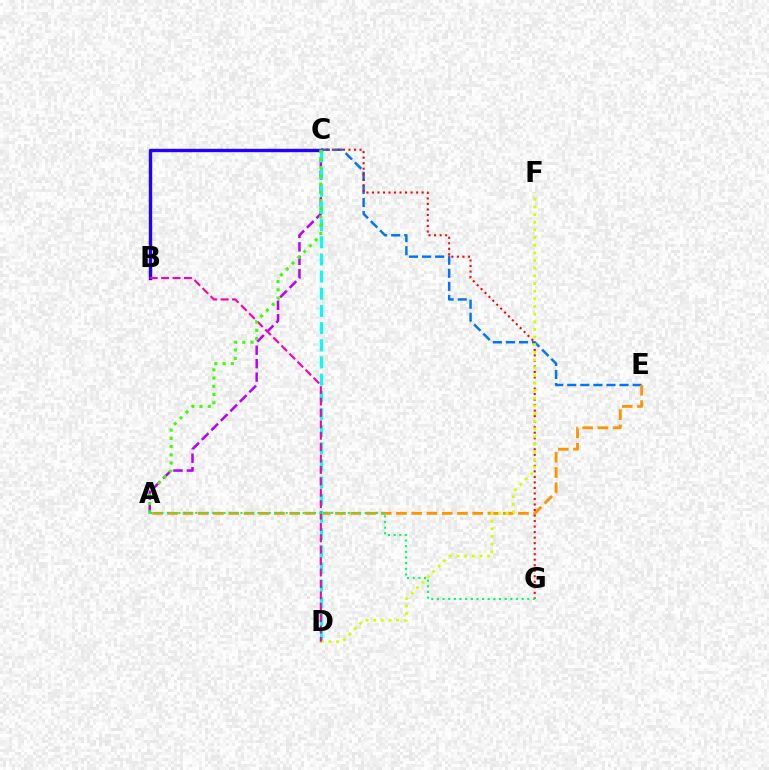{('C', 'E'): [{'color': '#0074ff', 'line_style': 'dashed', 'thickness': 1.78}], ('B', 'C'): [{'color': '#2500ff', 'line_style': 'solid', 'thickness': 2.45}], ('A', 'C'): [{'color': '#b900ff', 'line_style': 'dashed', 'thickness': 1.83}, {'color': '#3dff00', 'line_style': 'dotted', 'thickness': 2.24}], ('A', 'E'): [{'color': '#ff9400', 'line_style': 'dashed', 'thickness': 2.07}], ('C', 'D'): [{'color': '#00fff6', 'line_style': 'dashed', 'thickness': 2.33}], ('C', 'G'): [{'color': '#ff0000', 'line_style': 'dotted', 'thickness': 1.5}], ('D', 'F'): [{'color': '#d1ff00', 'line_style': 'dotted', 'thickness': 2.08}], ('B', 'D'): [{'color': '#ff00ac', 'line_style': 'dashed', 'thickness': 1.55}], ('A', 'G'): [{'color': '#00ff5c', 'line_style': 'dotted', 'thickness': 1.53}]}